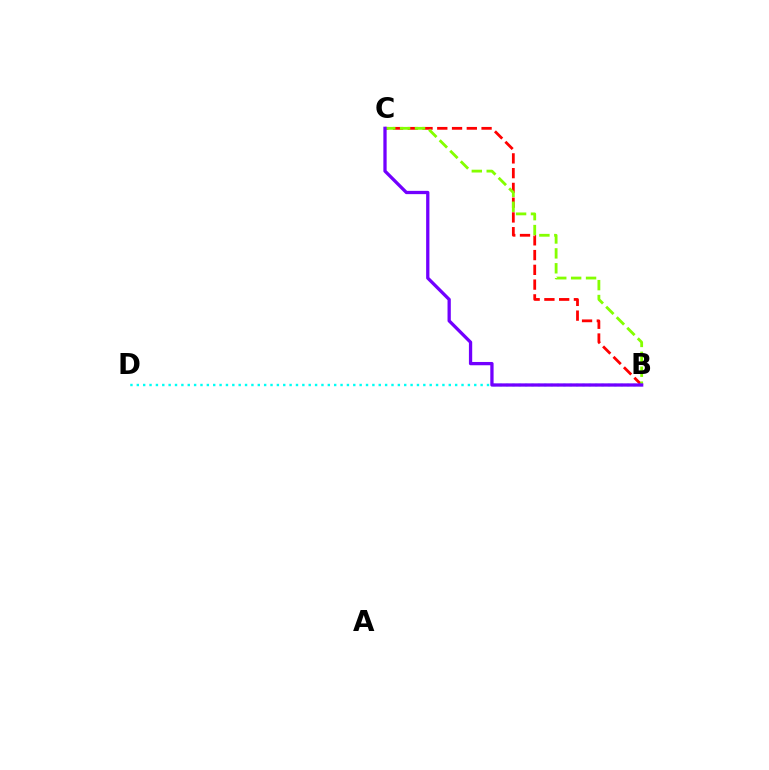{('B', 'C'): [{'color': '#ff0000', 'line_style': 'dashed', 'thickness': 2.01}, {'color': '#84ff00', 'line_style': 'dashed', 'thickness': 2.02}, {'color': '#7200ff', 'line_style': 'solid', 'thickness': 2.36}], ('B', 'D'): [{'color': '#00fff6', 'line_style': 'dotted', 'thickness': 1.73}]}